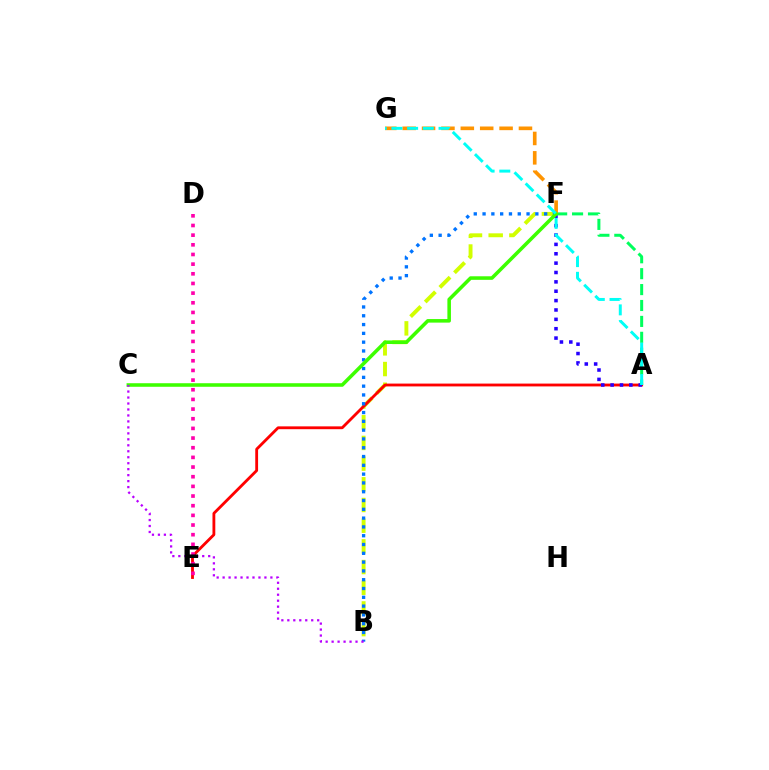{('B', 'F'): [{'color': '#d1ff00', 'line_style': 'dashed', 'thickness': 2.81}, {'color': '#0074ff', 'line_style': 'dotted', 'thickness': 2.39}], ('A', 'E'): [{'color': '#ff0000', 'line_style': 'solid', 'thickness': 2.04}], ('D', 'E'): [{'color': '#ff00ac', 'line_style': 'dotted', 'thickness': 2.63}], ('A', 'F'): [{'color': '#2500ff', 'line_style': 'dotted', 'thickness': 2.55}, {'color': '#00ff5c', 'line_style': 'dashed', 'thickness': 2.16}], ('F', 'G'): [{'color': '#ff9400', 'line_style': 'dashed', 'thickness': 2.63}], ('C', 'F'): [{'color': '#3dff00', 'line_style': 'solid', 'thickness': 2.56}], ('B', 'C'): [{'color': '#b900ff', 'line_style': 'dotted', 'thickness': 1.62}], ('A', 'G'): [{'color': '#00fff6', 'line_style': 'dashed', 'thickness': 2.13}]}